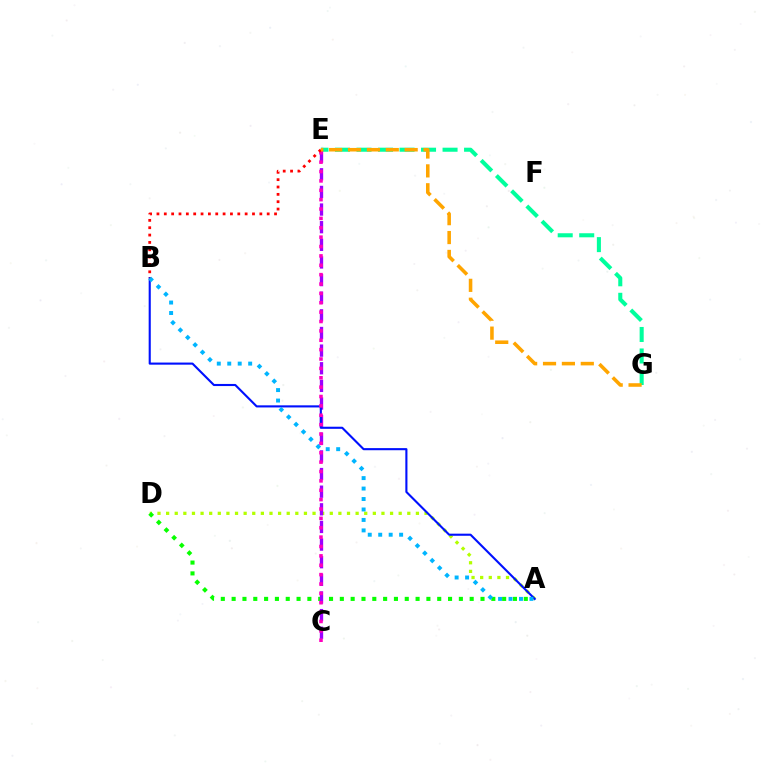{('A', 'D'): [{'color': '#b3ff00', 'line_style': 'dotted', 'thickness': 2.34}, {'color': '#08ff00', 'line_style': 'dotted', 'thickness': 2.94}], ('E', 'G'): [{'color': '#00ff9d', 'line_style': 'dashed', 'thickness': 2.92}, {'color': '#ffa500', 'line_style': 'dashed', 'thickness': 2.57}], ('C', 'E'): [{'color': '#9b00ff', 'line_style': 'dashed', 'thickness': 2.4}, {'color': '#ff00bd', 'line_style': 'dotted', 'thickness': 2.55}], ('A', 'B'): [{'color': '#0010ff', 'line_style': 'solid', 'thickness': 1.52}, {'color': '#00b5ff', 'line_style': 'dotted', 'thickness': 2.84}], ('B', 'E'): [{'color': '#ff0000', 'line_style': 'dotted', 'thickness': 2.0}]}